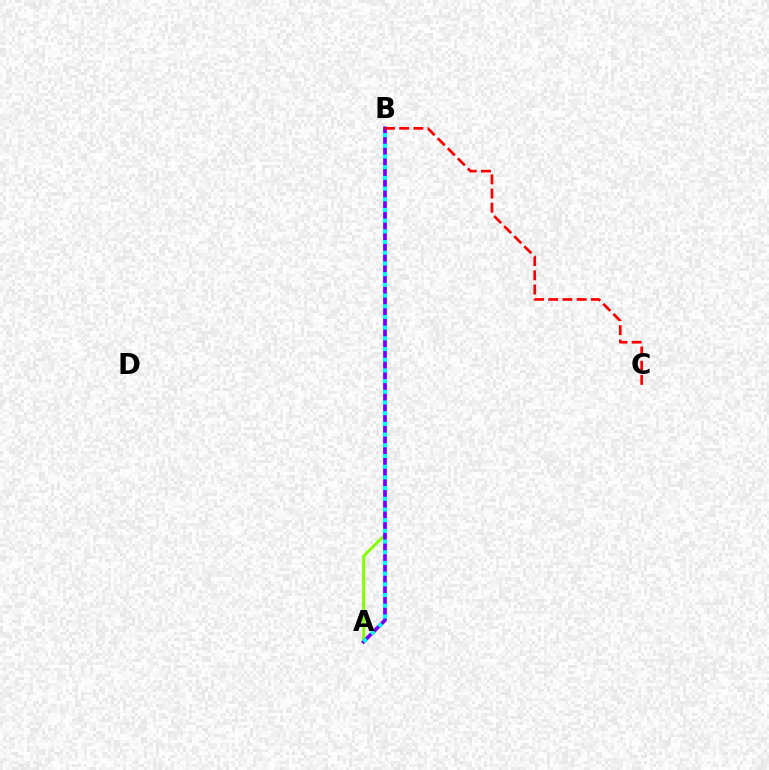{('A', 'B'): [{'color': '#84ff00', 'line_style': 'solid', 'thickness': 2.13}, {'color': '#7200ff', 'line_style': 'solid', 'thickness': 2.66}, {'color': '#00fff6', 'line_style': 'dotted', 'thickness': 2.91}], ('B', 'C'): [{'color': '#ff0000', 'line_style': 'dashed', 'thickness': 1.93}]}